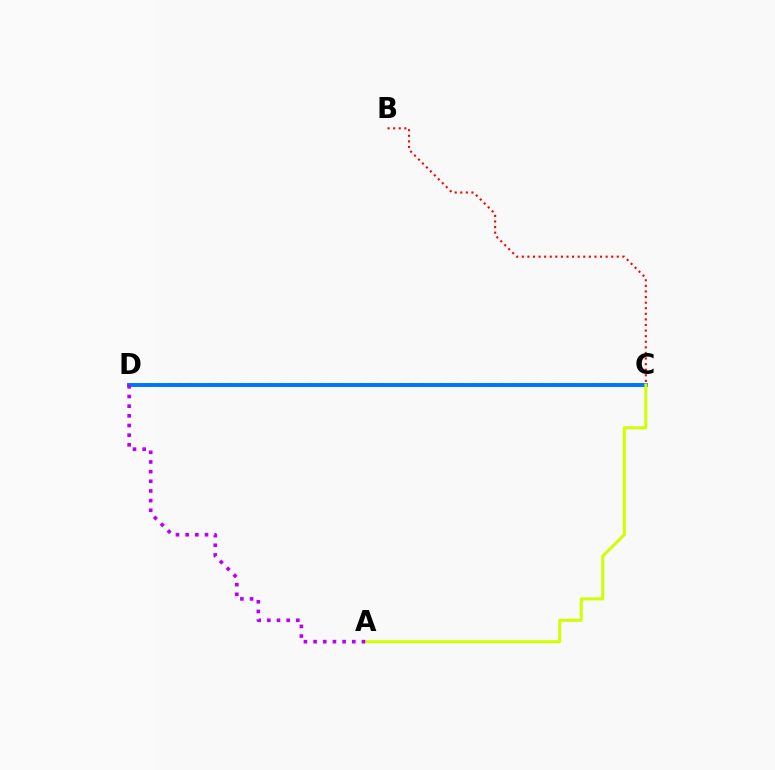{('C', 'D'): [{'color': '#00ff5c', 'line_style': 'dotted', 'thickness': 2.74}, {'color': '#0074ff', 'line_style': 'solid', 'thickness': 2.81}], ('A', 'C'): [{'color': '#d1ff00', 'line_style': 'solid', 'thickness': 2.17}], ('A', 'D'): [{'color': '#b900ff', 'line_style': 'dotted', 'thickness': 2.63}], ('B', 'C'): [{'color': '#ff0000', 'line_style': 'dotted', 'thickness': 1.52}]}